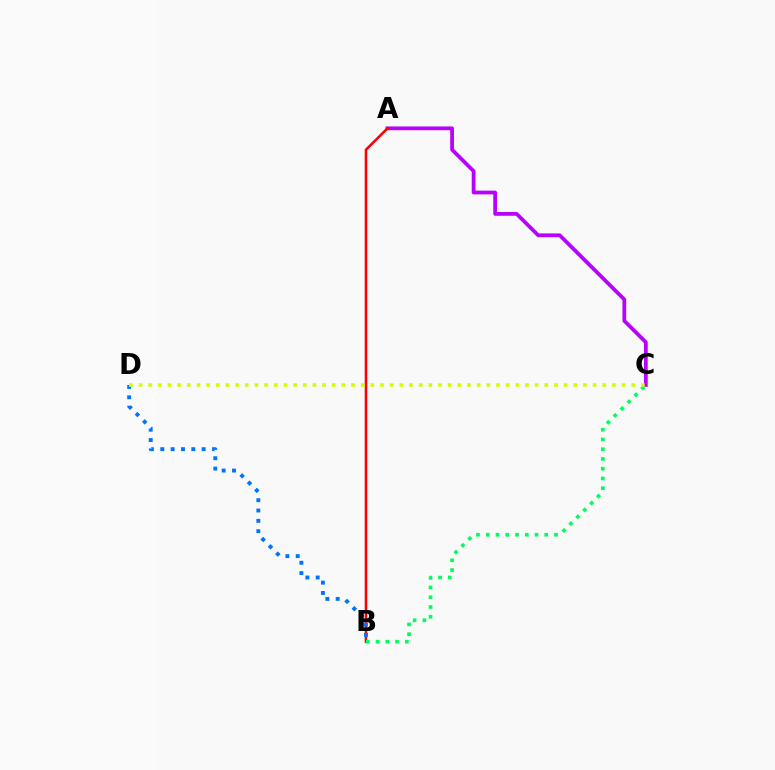{('A', 'C'): [{'color': '#b900ff', 'line_style': 'solid', 'thickness': 2.7}], ('A', 'B'): [{'color': '#ff0000', 'line_style': 'solid', 'thickness': 1.83}], ('B', 'D'): [{'color': '#0074ff', 'line_style': 'dotted', 'thickness': 2.81}], ('B', 'C'): [{'color': '#00ff5c', 'line_style': 'dotted', 'thickness': 2.65}], ('C', 'D'): [{'color': '#d1ff00', 'line_style': 'dotted', 'thickness': 2.62}]}